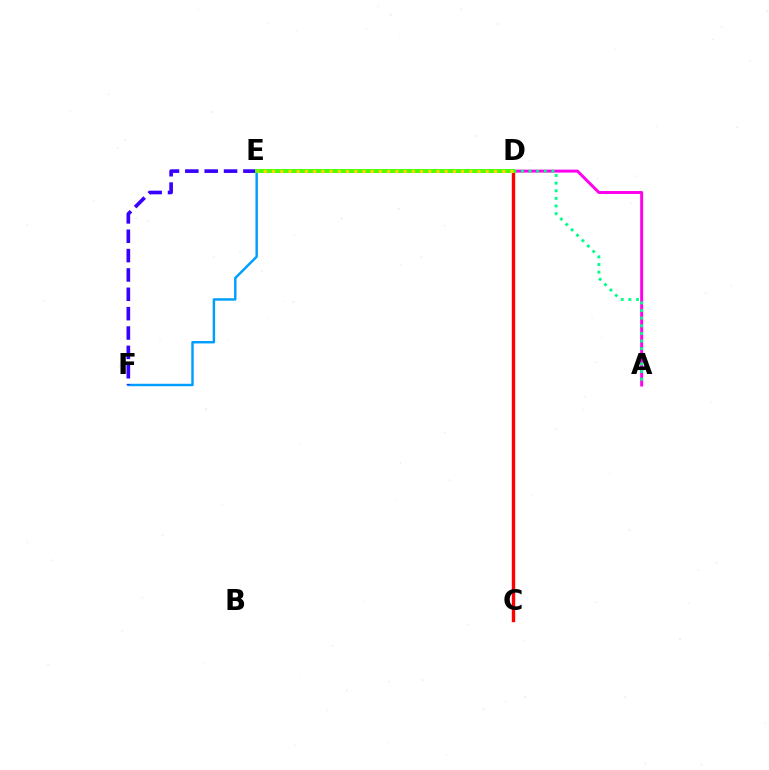{('E', 'F'): [{'color': '#009eff', 'line_style': 'solid', 'thickness': 1.76}, {'color': '#3700ff', 'line_style': 'dashed', 'thickness': 2.63}], ('C', 'D'): [{'color': '#ff0000', 'line_style': 'solid', 'thickness': 2.44}], ('A', 'D'): [{'color': '#ff00ed', 'line_style': 'solid', 'thickness': 2.13}, {'color': '#00ff86', 'line_style': 'dotted', 'thickness': 2.07}], ('D', 'E'): [{'color': '#4fff00', 'line_style': 'solid', 'thickness': 2.83}, {'color': '#ffd500', 'line_style': 'dotted', 'thickness': 2.23}]}